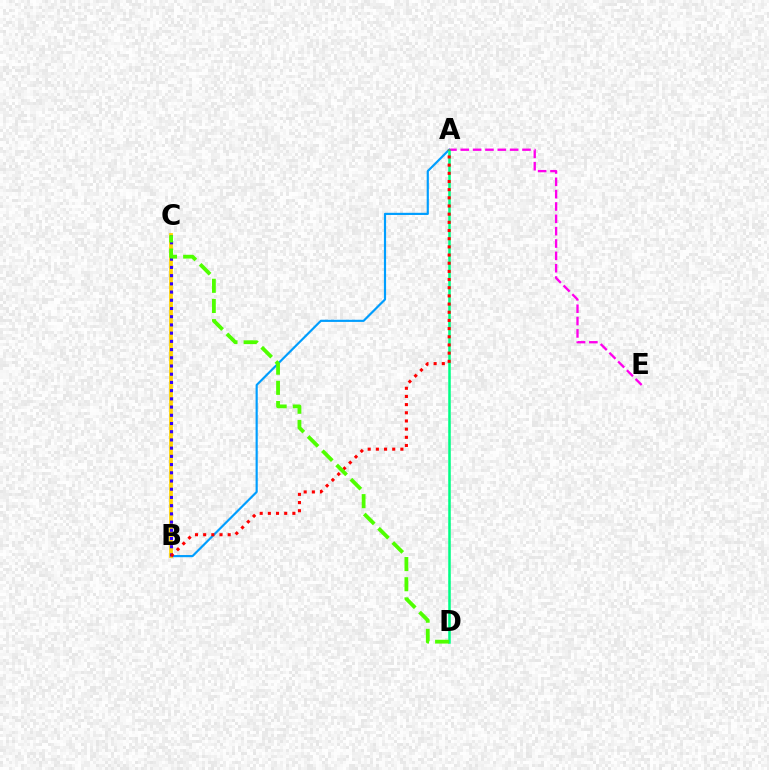{('A', 'B'): [{'color': '#009eff', 'line_style': 'solid', 'thickness': 1.56}, {'color': '#ff0000', 'line_style': 'dotted', 'thickness': 2.22}], ('B', 'C'): [{'color': '#ffd500', 'line_style': 'solid', 'thickness': 2.72}, {'color': '#3700ff', 'line_style': 'dotted', 'thickness': 2.23}], ('A', 'E'): [{'color': '#ff00ed', 'line_style': 'dashed', 'thickness': 1.68}], ('A', 'D'): [{'color': '#00ff86', 'line_style': 'solid', 'thickness': 1.83}], ('C', 'D'): [{'color': '#4fff00', 'line_style': 'dashed', 'thickness': 2.74}]}